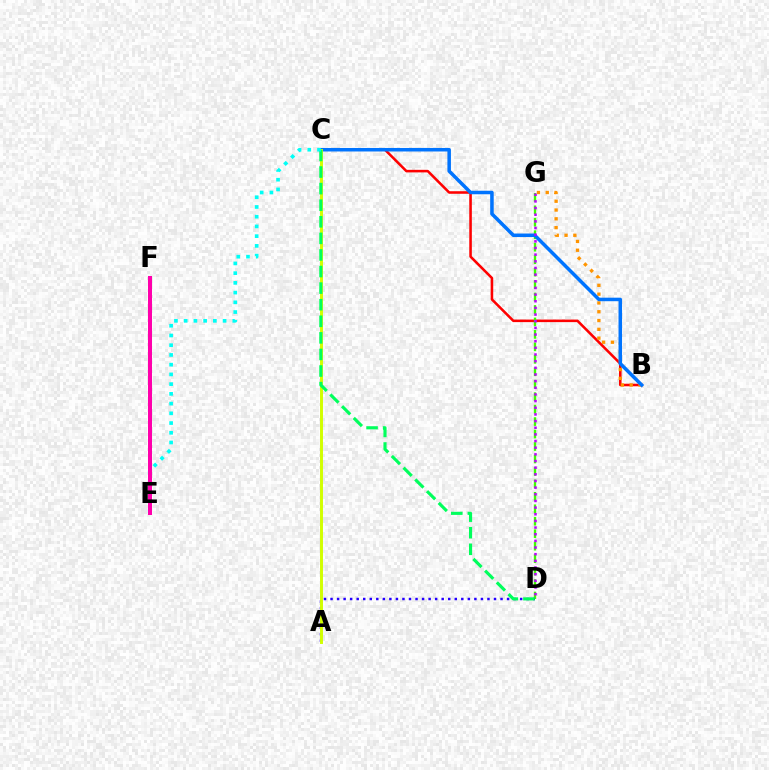{('B', 'C'): [{'color': '#ff0000', 'line_style': 'solid', 'thickness': 1.84}, {'color': '#0074ff', 'line_style': 'solid', 'thickness': 2.53}], ('D', 'G'): [{'color': '#3dff00', 'line_style': 'dashed', 'thickness': 1.69}, {'color': '#b900ff', 'line_style': 'dotted', 'thickness': 1.81}], ('B', 'G'): [{'color': '#ff9400', 'line_style': 'dotted', 'thickness': 2.39}], ('A', 'D'): [{'color': '#2500ff', 'line_style': 'dotted', 'thickness': 1.78}], ('A', 'C'): [{'color': '#d1ff00', 'line_style': 'solid', 'thickness': 2.12}], ('C', 'D'): [{'color': '#00ff5c', 'line_style': 'dashed', 'thickness': 2.25}], ('C', 'E'): [{'color': '#00fff6', 'line_style': 'dotted', 'thickness': 2.64}], ('E', 'F'): [{'color': '#ff00ac', 'line_style': 'solid', 'thickness': 2.87}]}